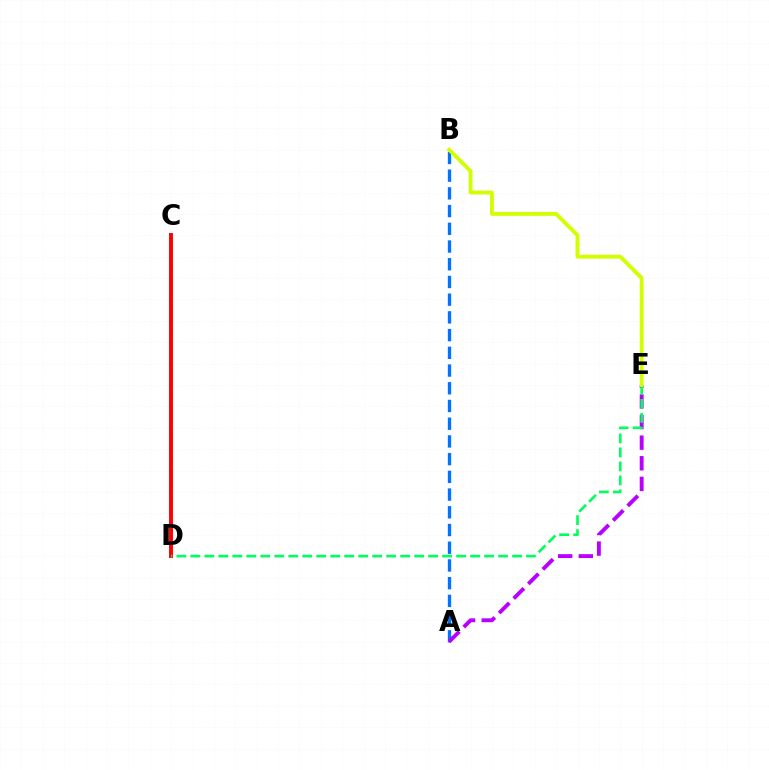{('A', 'B'): [{'color': '#0074ff', 'line_style': 'dashed', 'thickness': 2.41}], ('C', 'D'): [{'color': '#ff0000', 'line_style': 'solid', 'thickness': 2.82}], ('A', 'E'): [{'color': '#b900ff', 'line_style': 'dashed', 'thickness': 2.8}], ('D', 'E'): [{'color': '#00ff5c', 'line_style': 'dashed', 'thickness': 1.9}], ('B', 'E'): [{'color': '#d1ff00', 'line_style': 'solid', 'thickness': 2.79}]}